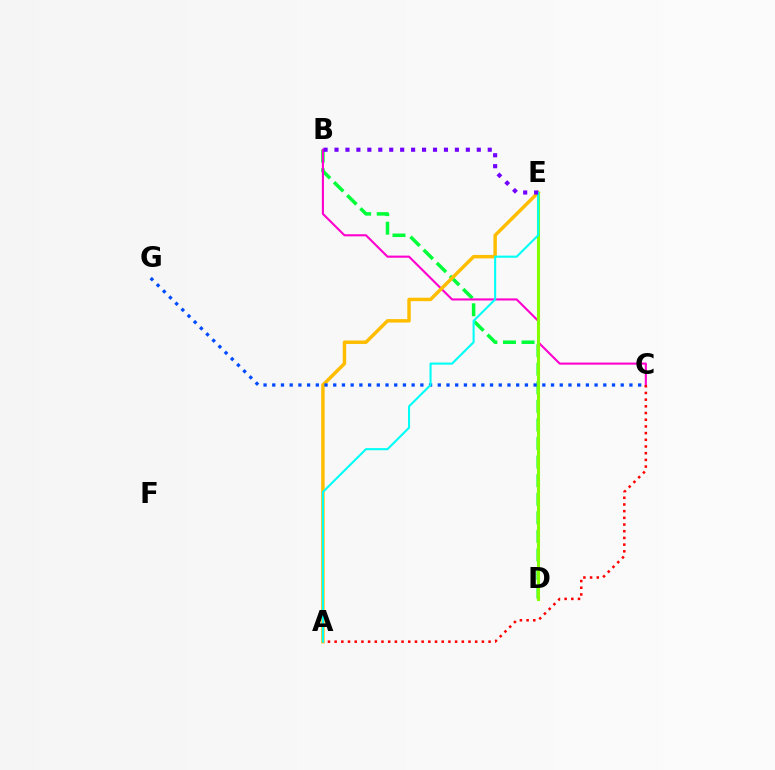{('B', 'D'): [{'color': '#00ff39', 'line_style': 'dashed', 'thickness': 2.52}], ('B', 'C'): [{'color': '#ff00cf', 'line_style': 'solid', 'thickness': 1.52}], ('A', 'E'): [{'color': '#ffbd00', 'line_style': 'solid', 'thickness': 2.49}, {'color': '#00fff6', 'line_style': 'solid', 'thickness': 1.51}], ('C', 'G'): [{'color': '#004bff', 'line_style': 'dotted', 'thickness': 2.37}], ('D', 'E'): [{'color': '#84ff00', 'line_style': 'solid', 'thickness': 2.23}], ('A', 'C'): [{'color': '#ff0000', 'line_style': 'dotted', 'thickness': 1.82}], ('B', 'E'): [{'color': '#7200ff', 'line_style': 'dotted', 'thickness': 2.97}]}